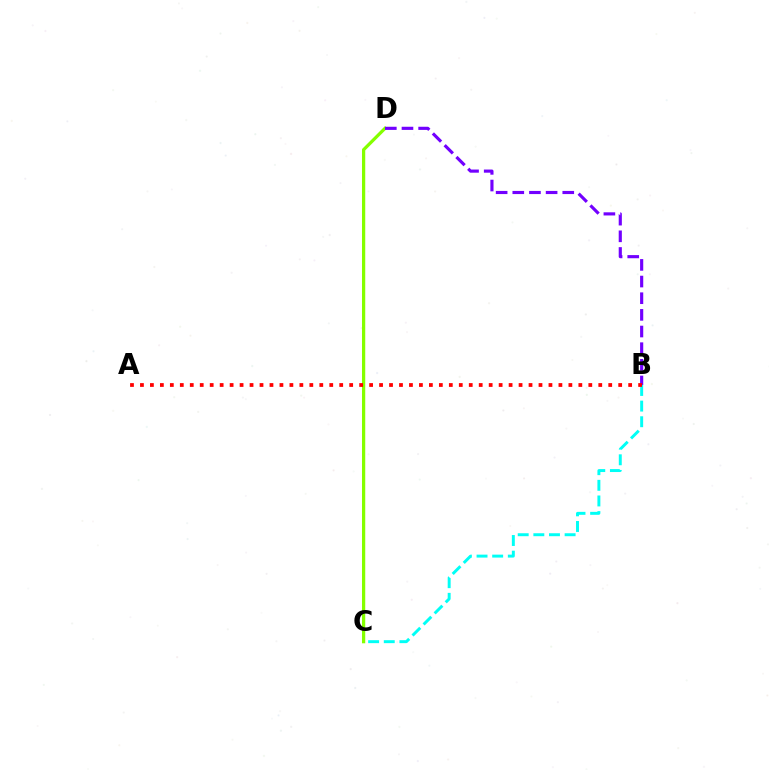{('C', 'D'): [{'color': '#84ff00', 'line_style': 'solid', 'thickness': 2.34}], ('B', 'D'): [{'color': '#7200ff', 'line_style': 'dashed', 'thickness': 2.26}], ('B', 'C'): [{'color': '#00fff6', 'line_style': 'dashed', 'thickness': 2.12}], ('A', 'B'): [{'color': '#ff0000', 'line_style': 'dotted', 'thickness': 2.71}]}